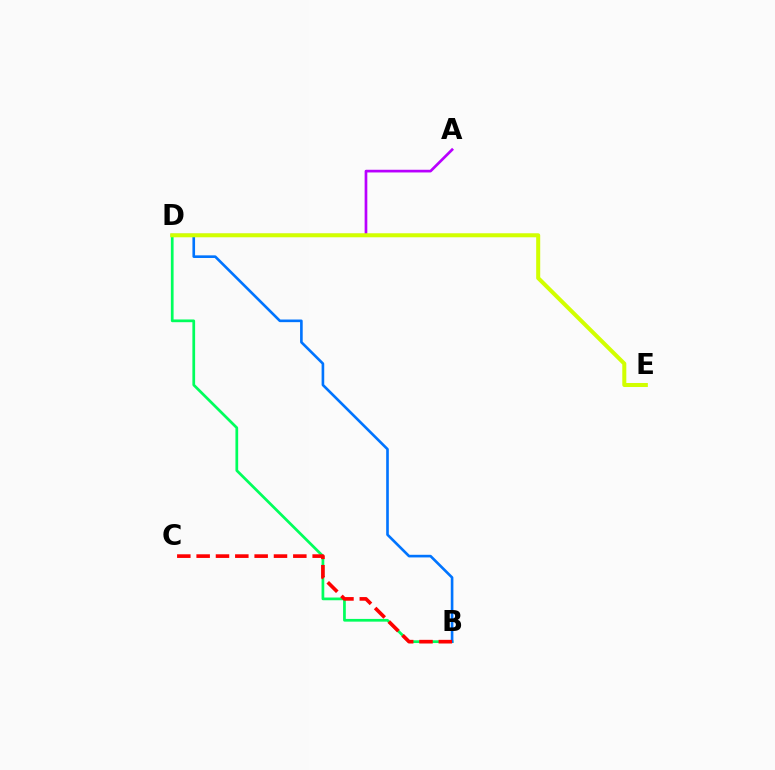{('B', 'D'): [{'color': '#00ff5c', 'line_style': 'solid', 'thickness': 1.96}, {'color': '#0074ff', 'line_style': 'solid', 'thickness': 1.89}], ('A', 'D'): [{'color': '#b900ff', 'line_style': 'solid', 'thickness': 1.94}], ('D', 'E'): [{'color': '#d1ff00', 'line_style': 'solid', 'thickness': 2.9}], ('B', 'C'): [{'color': '#ff0000', 'line_style': 'dashed', 'thickness': 2.63}]}